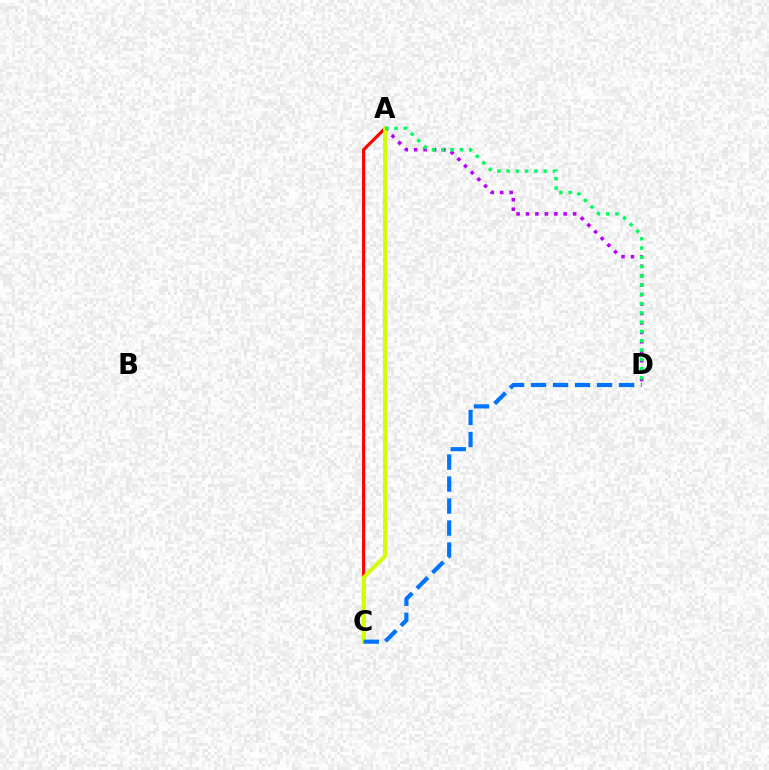{('A', 'D'): [{'color': '#b900ff', 'line_style': 'dotted', 'thickness': 2.56}, {'color': '#00ff5c', 'line_style': 'dotted', 'thickness': 2.52}], ('A', 'C'): [{'color': '#ff0000', 'line_style': 'solid', 'thickness': 2.25}, {'color': '#d1ff00', 'line_style': 'solid', 'thickness': 2.78}], ('C', 'D'): [{'color': '#0074ff', 'line_style': 'dashed', 'thickness': 2.99}]}